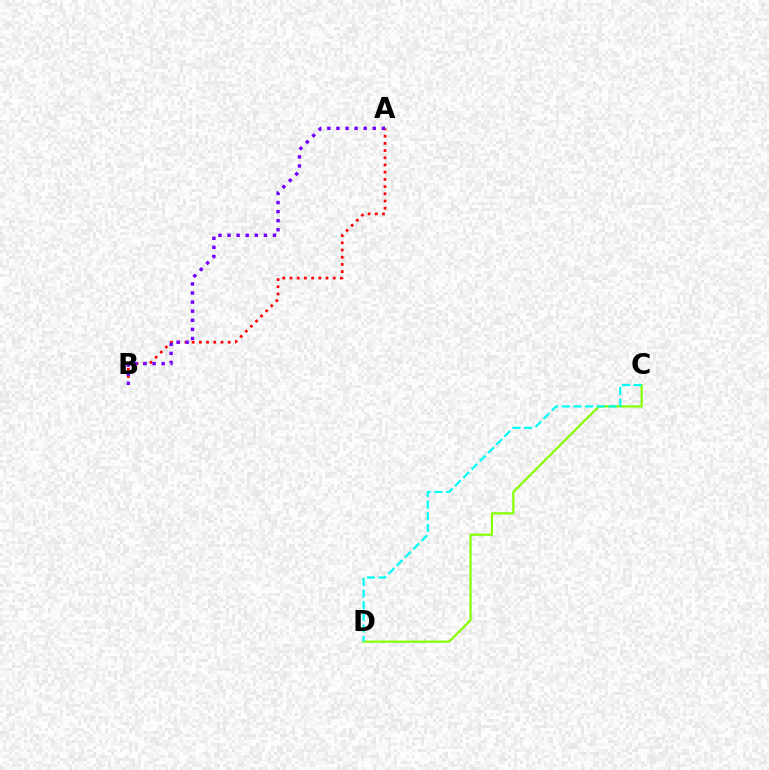{('A', 'B'): [{'color': '#ff0000', 'line_style': 'dotted', 'thickness': 1.96}, {'color': '#7200ff', 'line_style': 'dotted', 'thickness': 2.47}], ('C', 'D'): [{'color': '#84ff00', 'line_style': 'solid', 'thickness': 1.56}, {'color': '#00fff6', 'line_style': 'dashed', 'thickness': 1.58}]}